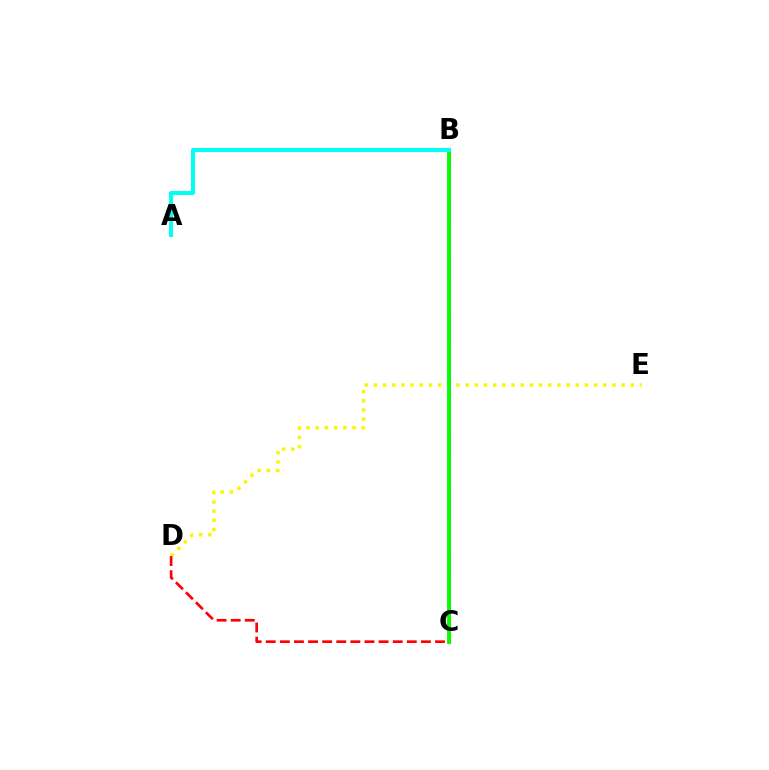{('D', 'E'): [{'color': '#fcf500', 'line_style': 'dotted', 'thickness': 2.49}], ('B', 'C'): [{'color': '#ee00ff', 'line_style': 'solid', 'thickness': 2.2}, {'color': '#0010ff', 'line_style': 'dotted', 'thickness': 1.91}, {'color': '#08ff00', 'line_style': 'solid', 'thickness': 2.8}], ('C', 'D'): [{'color': '#ff0000', 'line_style': 'dashed', 'thickness': 1.92}], ('A', 'B'): [{'color': '#00fff6', 'line_style': 'solid', 'thickness': 2.87}]}